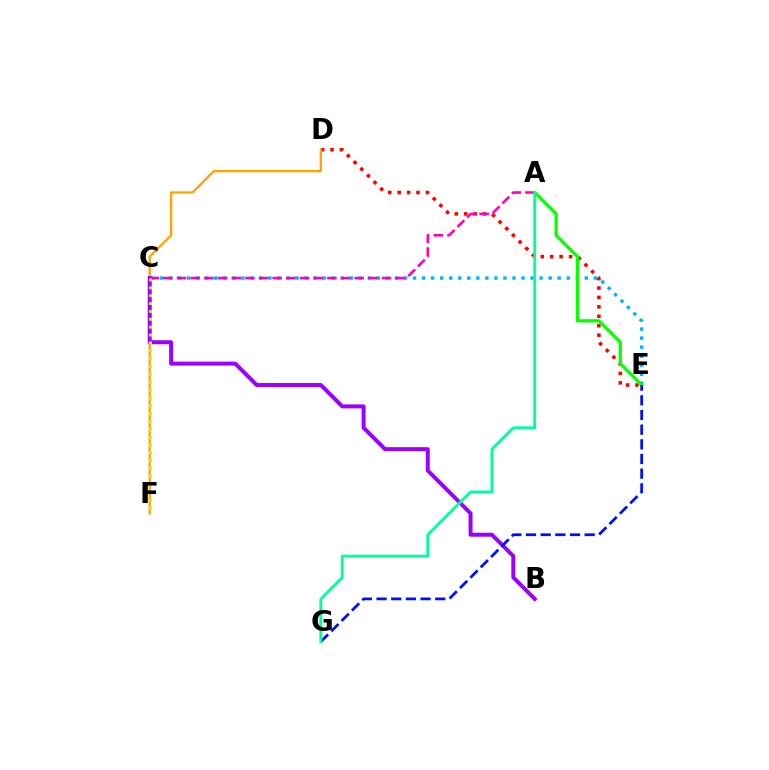{('D', 'E'): [{'color': '#ff0000', 'line_style': 'dotted', 'thickness': 2.56}], ('D', 'F'): [{'color': '#ffa500', 'line_style': 'solid', 'thickness': 1.68}], ('C', 'E'): [{'color': '#00b5ff', 'line_style': 'dotted', 'thickness': 2.46}], ('B', 'C'): [{'color': '#9b00ff', 'line_style': 'solid', 'thickness': 2.86}], ('A', 'E'): [{'color': '#08ff00', 'line_style': 'solid', 'thickness': 2.33}], ('E', 'G'): [{'color': '#0010ff', 'line_style': 'dashed', 'thickness': 1.99}], ('A', 'C'): [{'color': '#ff00bd', 'line_style': 'dashed', 'thickness': 1.86}], ('A', 'G'): [{'color': '#00ff9d', 'line_style': 'solid', 'thickness': 2.06}], ('C', 'F'): [{'color': '#b3ff00', 'line_style': 'dotted', 'thickness': 2.14}]}